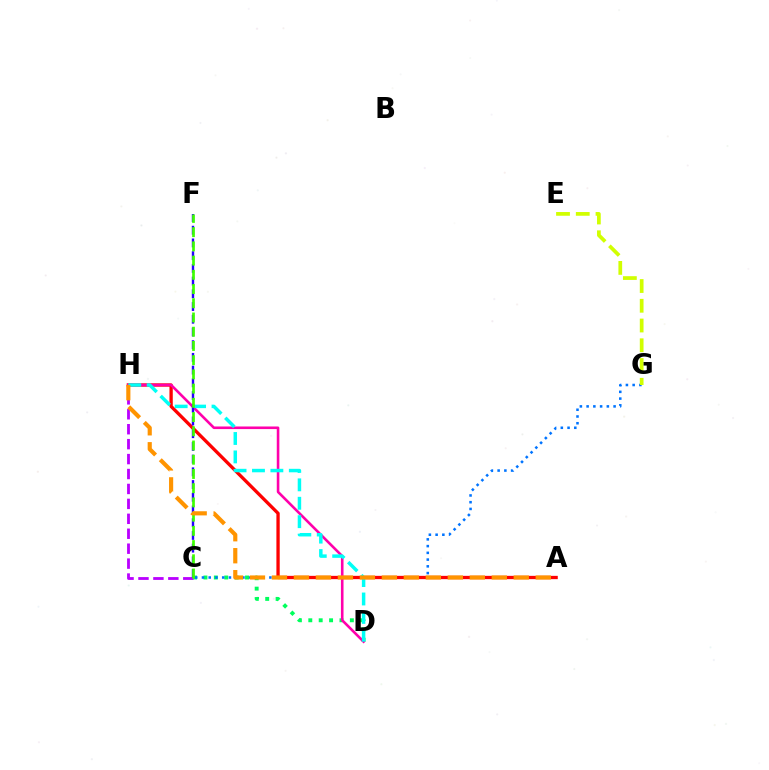{('C', 'D'): [{'color': '#00ff5c', 'line_style': 'dotted', 'thickness': 2.82}], ('C', 'G'): [{'color': '#0074ff', 'line_style': 'dotted', 'thickness': 1.83}], ('A', 'H'): [{'color': '#ff0000', 'line_style': 'solid', 'thickness': 2.38}, {'color': '#ff9400', 'line_style': 'dashed', 'thickness': 2.99}], ('D', 'H'): [{'color': '#ff00ac', 'line_style': 'solid', 'thickness': 1.87}, {'color': '#00fff6', 'line_style': 'dashed', 'thickness': 2.5}], ('C', 'H'): [{'color': '#b900ff', 'line_style': 'dashed', 'thickness': 2.03}], ('C', 'F'): [{'color': '#2500ff', 'line_style': 'dashed', 'thickness': 1.73}, {'color': '#3dff00', 'line_style': 'dashed', 'thickness': 1.93}], ('E', 'G'): [{'color': '#d1ff00', 'line_style': 'dashed', 'thickness': 2.68}]}